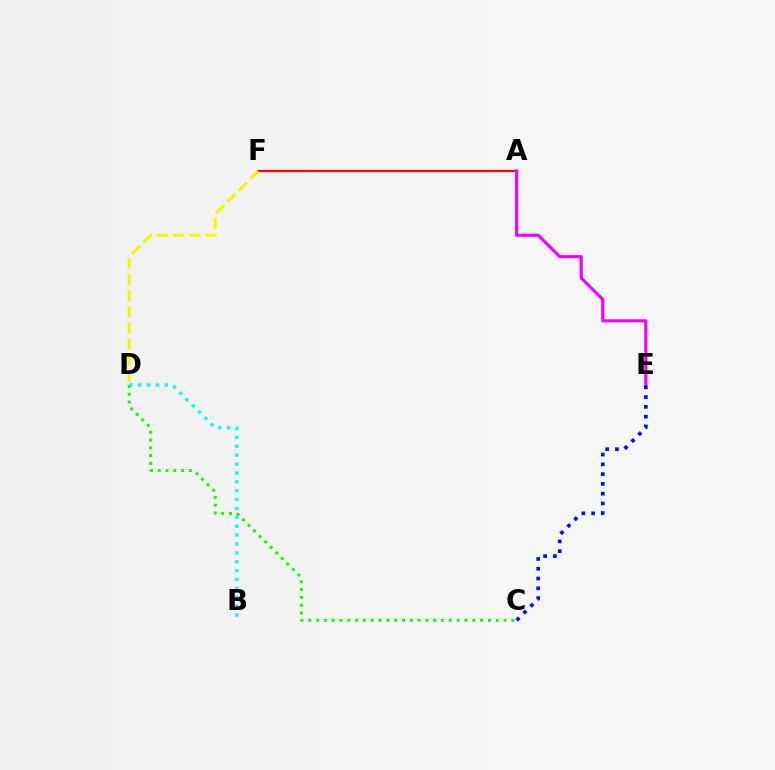{('B', 'D'): [{'color': '#00fff6', 'line_style': 'dotted', 'thickness': 2.41}], ('A', 'F'): [{'color': '#ff0000', 'line_style': 'solid', 'thickness': 1.61}], ('D', 'F'): [{'color': '#fcf500', 'line_style': 'dashed', 'thickness': 2.2}], ('A', 'E'): [{'color': '#ee00ff', 'line_style': 'solid', 'thickness': 2.25}], ('C', 'D'): [{'color': '#08ff00', 'line_style': 'dotted', 'thickness': 2.12}], ('C', 'E'): [{'color': '#0010ff', 'line_style': 'dotted', 'thickness': 2.66}]}